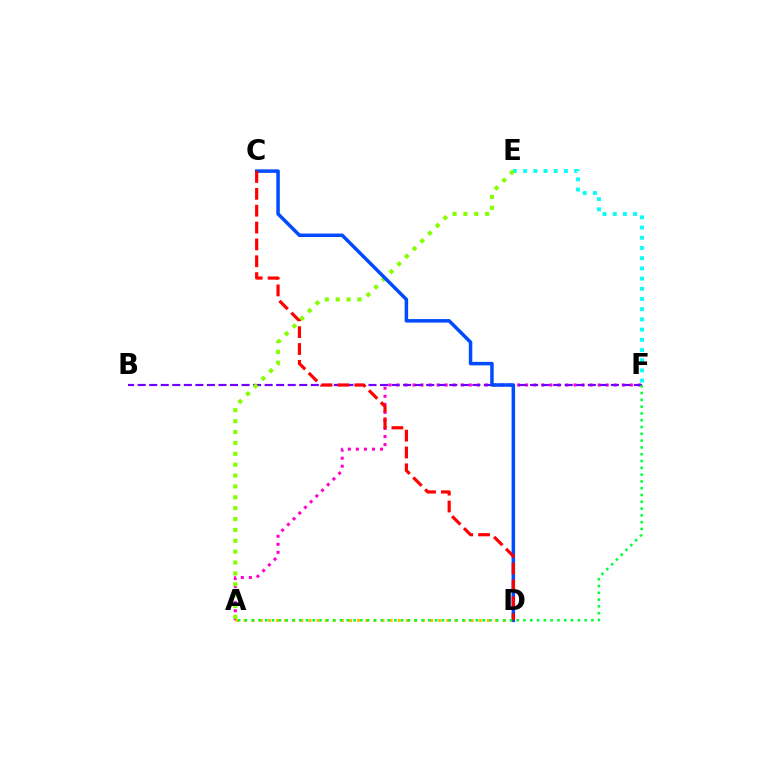{('A', 'F'): [{'color': '#ff00cf', 'line_style': 'dotted', 'thickness': 2.19}, {'color': '#00ff39', 'line_style': 'dotted', 'thickness': 1.85}], ('E', 'F'): [{'color': '#00fff6', 'line_style': 'dotted', 'thickness': 2.77}], ('B', 'F'): [{'color': '#7200ff', 'line_style': 'dashed', 'thickness': 1.57}], ('A', 'E'): [{'color': '#84ff00', 'line_style': 'dotted', 'thickness': 2.95}], ('A', 'D'): [{'color': '#ffbd00', 'line_style': 'dotted', 'thickness': 2.2}], ('C', 'D'): [{'color': '#004bff', 'line_style': 'solid', 'thickness': 2.52}, {'color': '#ff0000', 'line_style': 'dashed', 'thickness': 2.29}]}